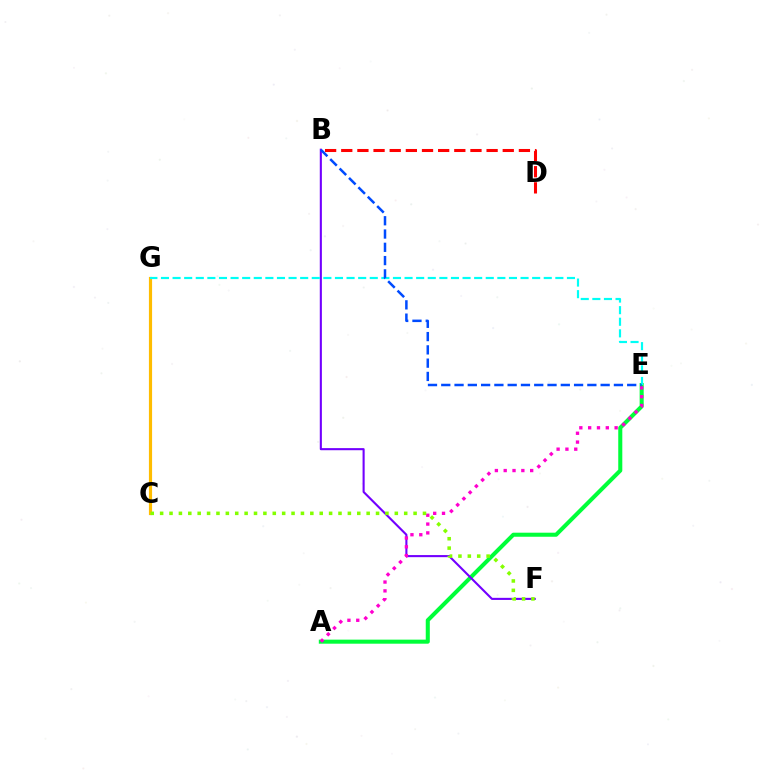{('C', 'G'): [{'color': '#ffbd00', 'line_style': 'solid', 'thickness': 2.28}], ('A', 'E'): [{'color': '#00ff39', 'line_style': 'solid', 'thickness': 2.92}, {'color': '#ff00cf', 'line_style': 'dotted', 'thickness': 2.4}], ('B', 'F'): [{'color': '#7200ff', 'line_style': 'solid', 'thickness': 1.51}], ('B', 'D'): [{'color': '#ff0000', 'line_style': 'dashed', 'thickness': 2.19}], ('E', 'G'): [{'color': '#00fff6', 'line_style': 'dashed', 'thickness': 1.58}], ('B', 'E'): [{'color': '#004bff', 'line_style': 'dashed', 'thickness': 1.8}], ('C', 'F'): [{'color': '#84ff00', 'line_style': 'dotted', 'thickness': 2.55}]}